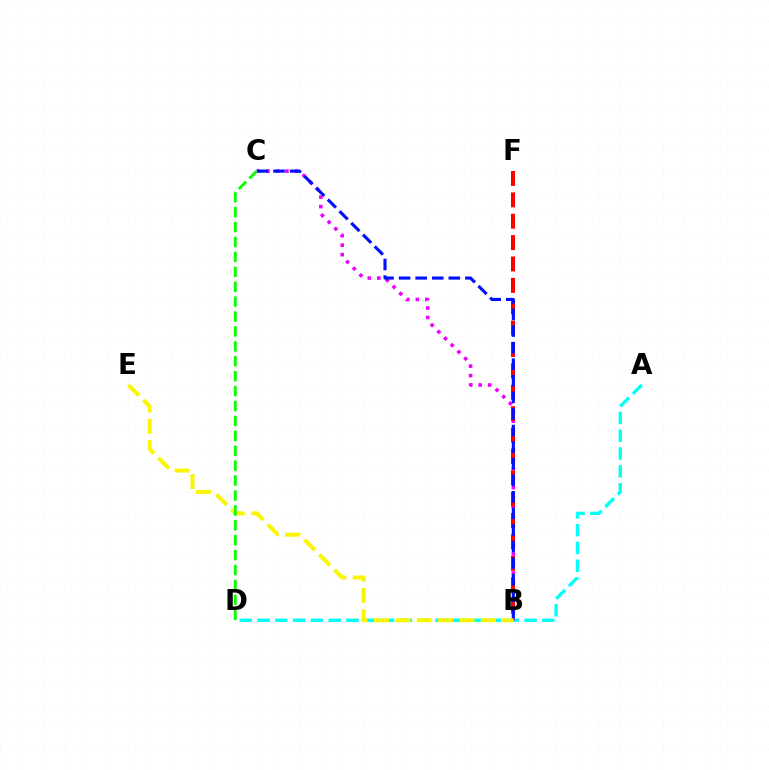{('A', 'D'): [{'color': '#00fff6', 'line_style': 'dashed', 'thickness': 2.42}], ('B', 'C'): [{'color': '#ee00ff', 'line_style': 'dotted', 'thickness': 2.58}, {'color': '#0010ff', 'line_style': 'dashed', 'thickness': 2.25}], ('B', 'F'): [{'color': '#ff0000', 'line_style': 'dashed', 'thickness': 2.9}], ('B', 'E'): [{'color': '#fcf500', 'line_style': 'dashed', 'thickness': 2.9}], ('C', 'D'): [{'color': '#08ff00', 'line_style': 'dashed', 'thickness': 2.03}]}